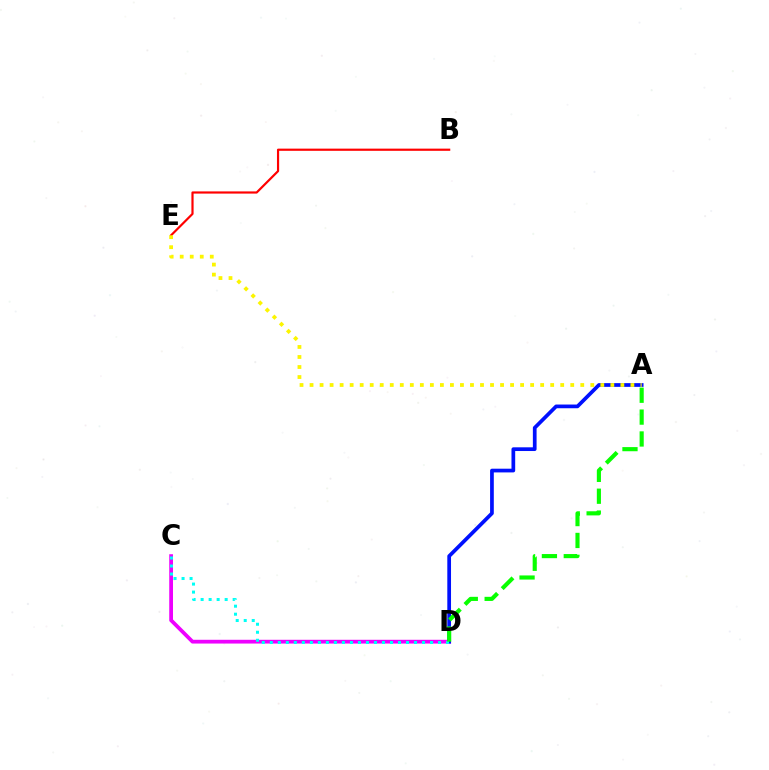{('C', 'D'): [{'color': '#ee00ff', 'line_style': 'solid', 'thickness': 2.71}, {'color': '#00fff6', 'line_style': 'dotted', 'thickness': 2.18}], ('A', 'D'): [{'color': '#0010ff', 'line_style': 'solid', 'thickness': 2.68}, {'color': '#08ff00', 'line_style': 'dashed', 'thickness': 2.97}], ('B', 'E'): [{'color': '#ff0000', 'line_style': 'solid', 'thickness': 1.58}], ('A', 'E'): [{'color': '#fcf500', 'line_style': 'dotted', 'thickness': 2.72}]}